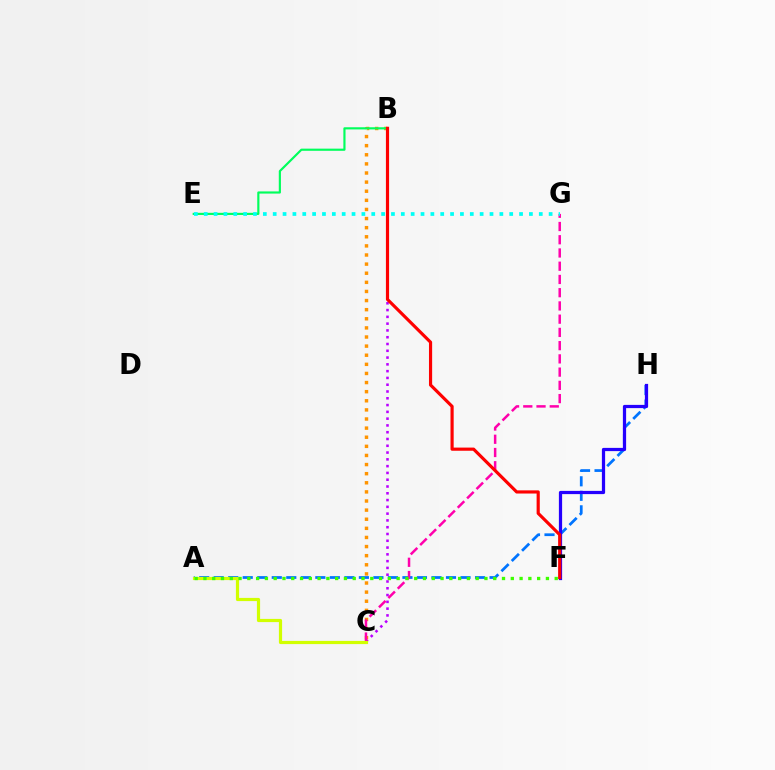{('A', 'H'): [{'color': '#0074ff', 'line_style': 'dashed', 'thickness': 1.97}], ('B', 'C'): [{'color': '#ff9400', 'line_style': 'dotted', 'thickness': 2.48}, {'color': '#b900ff', 'line_style': 'dotted', 'thickness': 1.84}], ('F', 'H'): [{'color': '#2500ff', 'line_style': 'solid', 'thickness': 2.33}], ('B', 'E'): [{'color': '#00ff5c', 'line_style': 'solid', 'thickness': 1.56}], ('C', 'G'): [{'color': '#ff00ac', 'line_style': 'dashed', 'thickness': 1.8}], ('A', 'C'): [{'color': '#d1ff00', 'line_style': 'solid', 'thickness': 2.29}], ('B', 'F'): [{'color': '#ff0000', 'line_style': 'solid', 'thickness': 2.28}], ('E', 'G'): [{'color': '#00fff6', 'line_style': 'dotted', 'thickness': 2.68}], ('A', 'F'): [{'color': '#3dff00', 'line_style': 'dotted', 'thickness': 2.39}]}